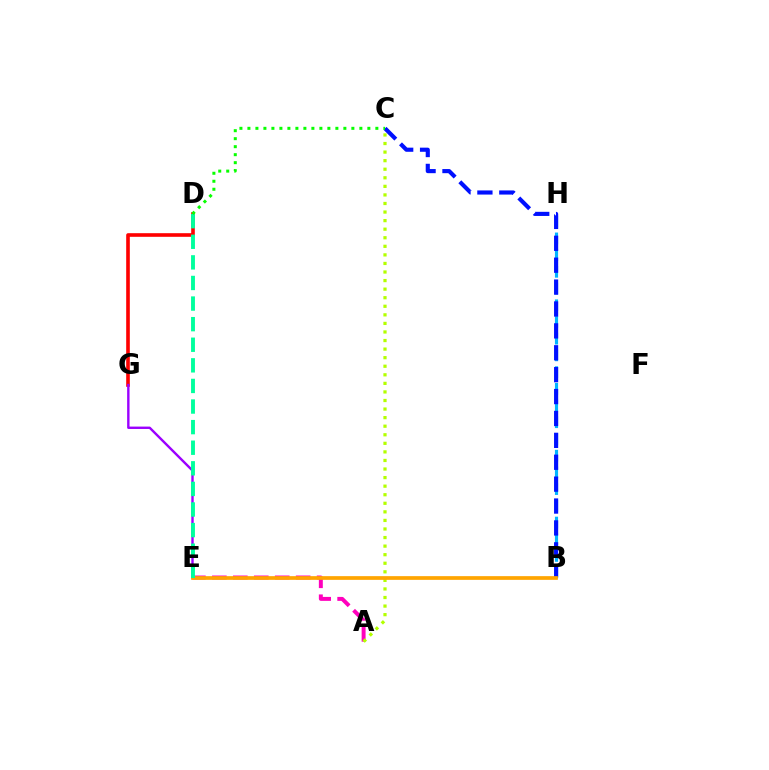{('D', 'G'): [{'color': '#ff0000', 'line_style': 'solid', 'thickness': 2.61}], ('A', 'E'): [{'color': '#ff00bd', 'line_style': 'dashed', 'thickness': 2.85}], ('B', 'H'): [{'color': '#00b5ff', 'line_style': 'dashed', 'thickness': 2.27}], ('B', 'C'): [{'color': '#0010ff', 'line_style': 'dashed', 'thickness': 2.97}], ('A', 'C'): [{'color': '#b3ff00', 'line_style': 'dotted', 'thickness': 2.33}], ('E', 'G'): [{'color': '#9b00ff', 'line_style': 'solid', 'thickness': 1.72}], ('B', 'E'): [{'color': '#ffa500', 'line_style': 'solid', 'thickness': 2.67}], ('D', 'E'): [{'color': '#00ff9d', 'line_style': 'dashed', 'thickness': 2.8}], ('C', 'D'): [{'color': '#08ff00', 'line_style': 'dotted', 'thickness': 2.17}]}